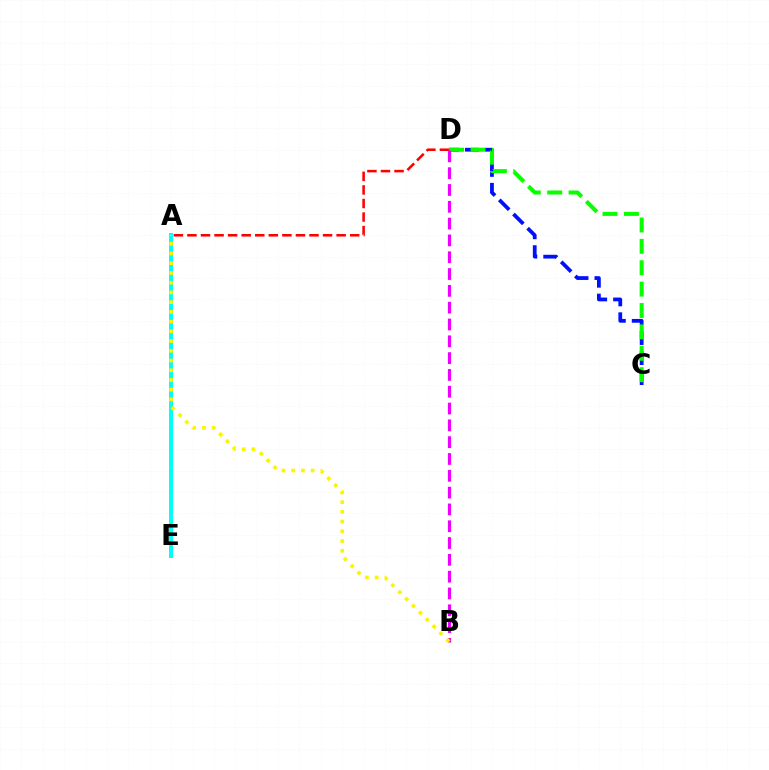{('A', 'E'): [{'color': '#00fff6', 'line_style': 'solid', 'thickness': 2.88}], ('A', 'D'): [{'color': '#ff0000', 'line_style': 'dashed', 'thickness': 1.84}], ('C', 'D'): [{'color': '#0010ff', 'line_style': 'dashed', 'thickness': 2.72}, {'color': '#08ff00', 'line_style': 'dashed', 'thickness': 2.91}], ('B', 'D'): [{'color': '#ee00ff', 'line_style': 'dashed', 'thickness': 2.28}], ('A', 'B'): [{'color': '#fcf500', 'line_style': 'dotted', 'thickness': 2.64}]}